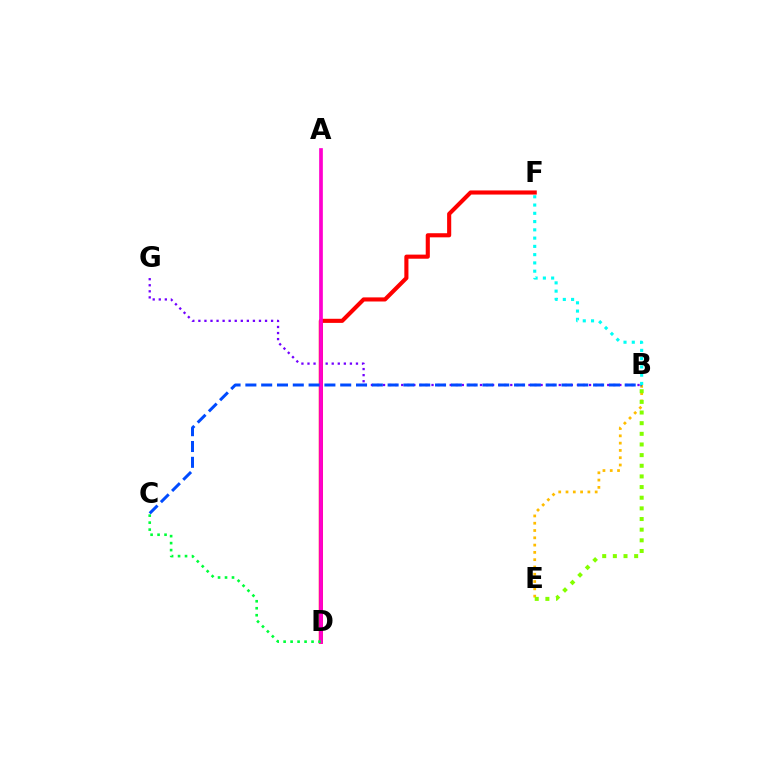{('D', 'F'): [{'color': '#ff0000', 'line_style': 'solid', 'thickness': 2.96}], ('B', 'G'): [{'color': '#7200ff', 'line_style': 'dotted', 'thickness': 1.65}], ('A', 'D'): [{'color': '#ff00cf', 'line_style': 'solid', 'thickness': 2.66}], ('C', 'D'): [{'color': '#00ff39', 'line_style': 'dotted', 'thickness': 1.9}], ('B', 'E'): [{'color': '#ffbd00', 'line_style': 'dotted', 'thickness': 1.98}, {'color': '#84ff00', 'line_style': 'dotted', 'thickness': 2.89}], ('B', 'C'): [{'color': '#004bff', 'line_style': 'dashed', 'thickness': 2.15}], ('B', 'F'): [{'color': '#00fff6', 'line_style': 'dotted', 'thickness': 2.25}]}